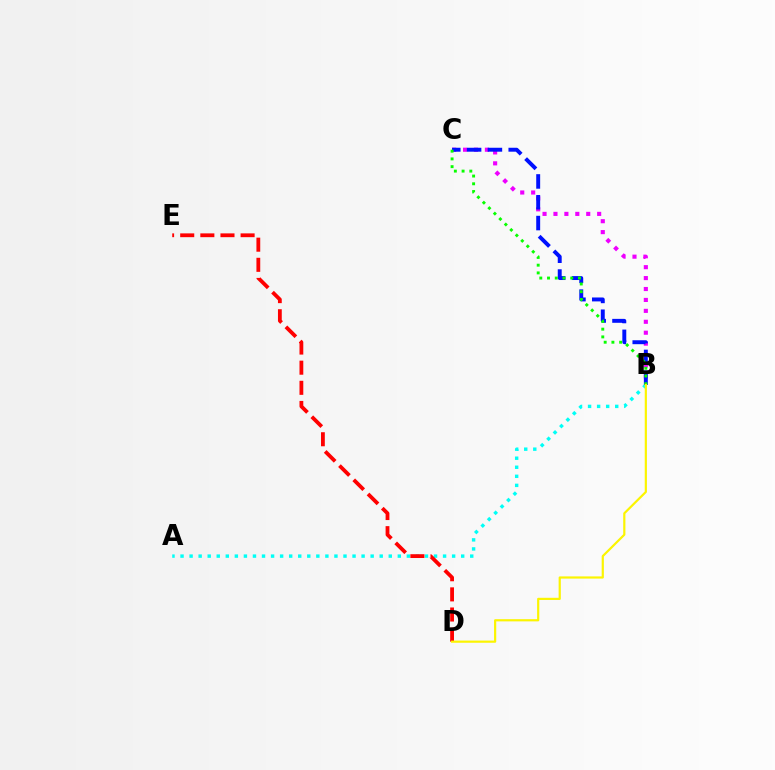{('B', 'C'): [{'color': '#ee00ff', 'line_style': 'dotted', 'thickness': 2.97}, {'color': '#0010ff', 'line_style': 'dashed', 'thickness': 2.83}, {'color': '#08ff00', 'line_style': 'dotted', 'thickness': 2.1}], ('A', 'B'): [{'color': '#00fff6', 'line_style': 'dotted', 'thickness': 2.46}], ('D', 'E'): [{'color': '#ff0000', 'line_style': 'dashed', 'thickness': 2.73}], ('B', 'D'): [{'color': '#fcf500', 'line_style': 'solid', 'thickness': 1.58}]}